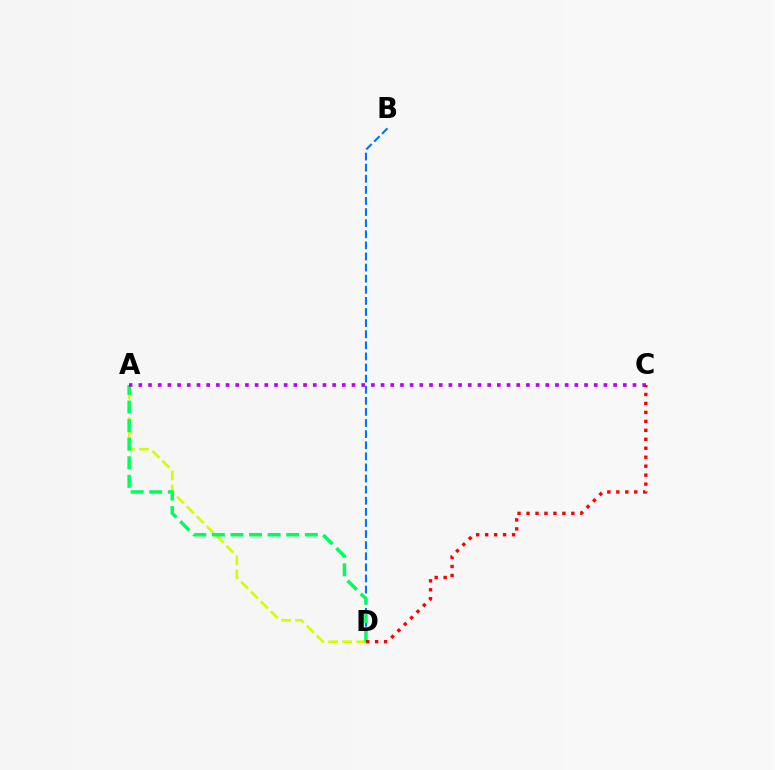{('A', 'D'): [{'color': '#d1ff00', 'line_style': 'dashed', 'thickness': 1.9}, {'color': '#00ff5c', 'line_style': 'dashed', 'thickness': 2.52}], ('B', 'D'): [{'color': '#0074ff', 'line_style': 'dashed', 'thickness': 1.51}], ('A', 'C'): [{'color': '#b900ff', 'line_style': 'dotted', 'thickness': 2.63}], ('C', 'D'): [{'color': '#ff0000', 'line_style': 'dotted', 'thickness': 2.44}]}